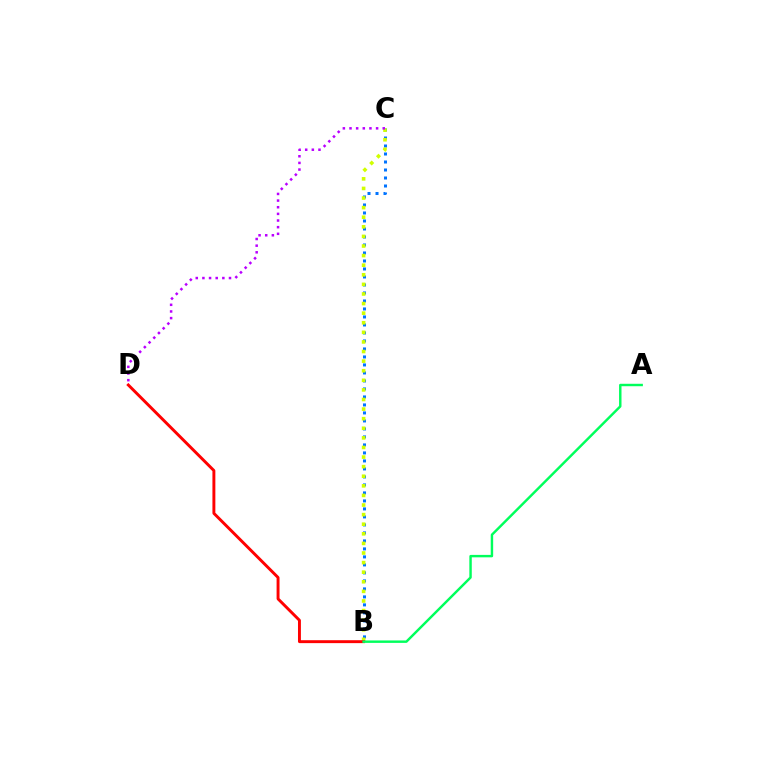{('B', 'C'): [{'color': '#0074ff', 'line_style': 'dotted', 'thickness': 2.17}, {'color': '#d1ff00', 'line_style': 'dotted', 'thickness': 2.61}], ('B', 'D'): [{'color': '#ff0000', 'line_style': 'solid', 'thickness': 2.1}], ('A', 'B'): [{'color': '#00ff5c', 'line_style': 'solid', 'thickness': 1.75}], ('C', 'D'): [{'color': '#b900ff', 'line_style': 'dotted', 'thickness': 1.81}]}